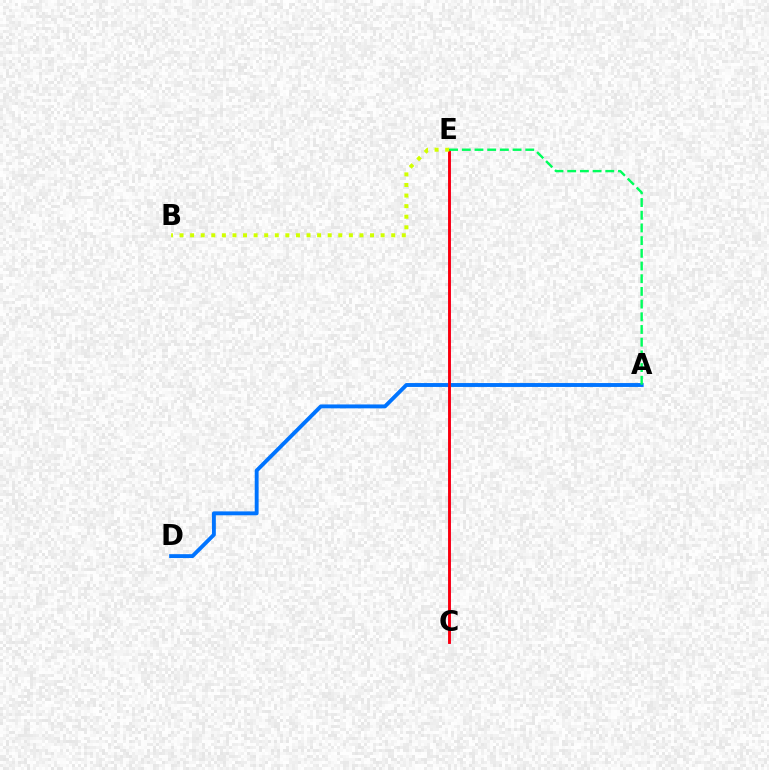{('C', 'E'): [{'color': '#b900ff', 'line_style': 'solid', 'thickness': 1.86}, {'color': '#ff0000', 'line_style': 'solid', 'thickness': 1.98}], ('A', 'D'): [{'color': '#0074ff', 'line_style': 'solid', 'thickness': 2.8}], ('B', 'E'): [{'color': '#d1ff00', 'line_style': 'dotted', 'thickness': 2.88}], ('A', 'E'): [{'color': '#00ff5c', 'line_style': 'dashed', 'thickness': 1.72}]}